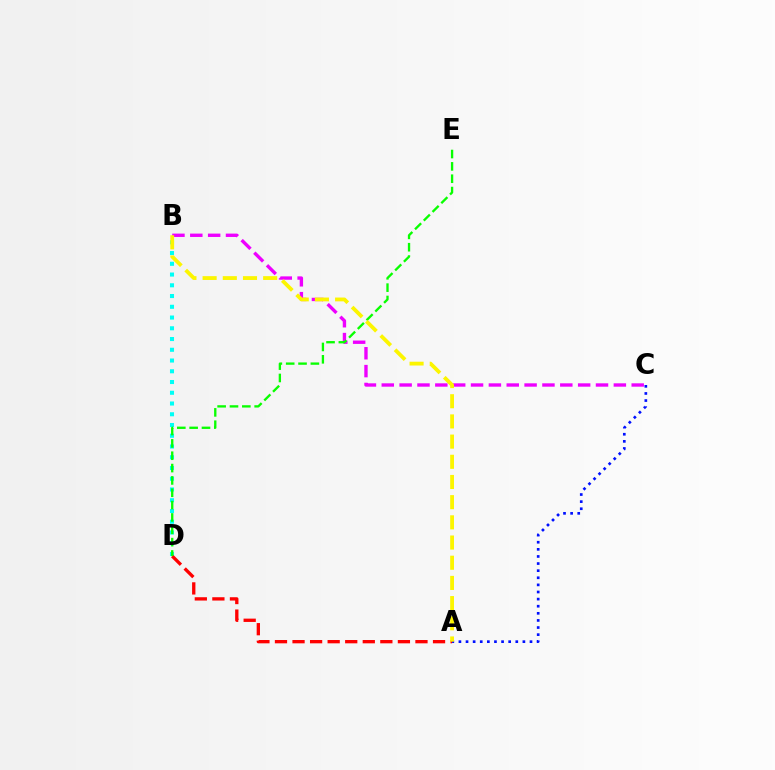{('B', 'D'): [{'color': '#00fff6', 'line_style': 'dotted', 'thickness': 2.92}], ('A', 'D'): [{'color': '#ff0000', 'line_style': 'dashed', 'thickness': 2.39}], ('B', 'C'): [{'color': '#ee00ff', 'line_style': 'dashed', 'thickness': 2.43}], ('D', 'E'): [{'color': '#08ff00', 'line_style': 'dashed', 'thickness': 1.68}], ('A', 'C'): [{'color': '#0010ff', 'line_style': 'dotted', 'thickness': 1.93}], ('A', 'B'): [{'color': '#fcf500', 'line_style': 'dashed', 'thickness': 2.74}]}